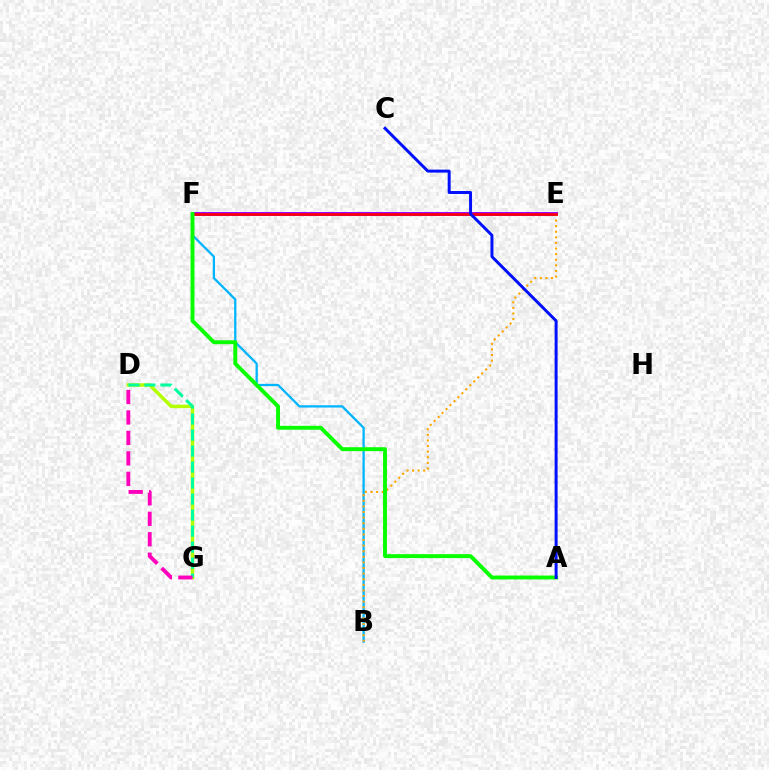{('B', 'F'): [{'color': '#00b5ff', 'line_style': 'solid', 'thickness': 1.64}], ('E', 'F'): [{'color': '#9b00ff', 'line_style': 'solid', 'thickness': 2.82}, {'color': '#ff0000', 'line_style': 'solid', 'thickness': 1.89}], ('B', 'E'): [{'color': '#ffa500', 'line_style': 'dotted', 'thickness': 1.52}], ('D', 'G'): [{'color': '#b3ff00', 'line_style': 'solid', 'thickness': 2.51}, {'color': '#00ff9d', 'line_style': 'dashed', 'thickness': 2.18}, {'color': '#ff00bd', 'line_style': 'dashed', 'thickness': 2.78}], ('A', 'F'): [{'color': '#08ff00', 'line_style': 'solid', 'thickness': 2.81}], ('A', 'C'): [{'color': '#0010ff', 'line_style': 'solid', 'thickness': 2.14}]}